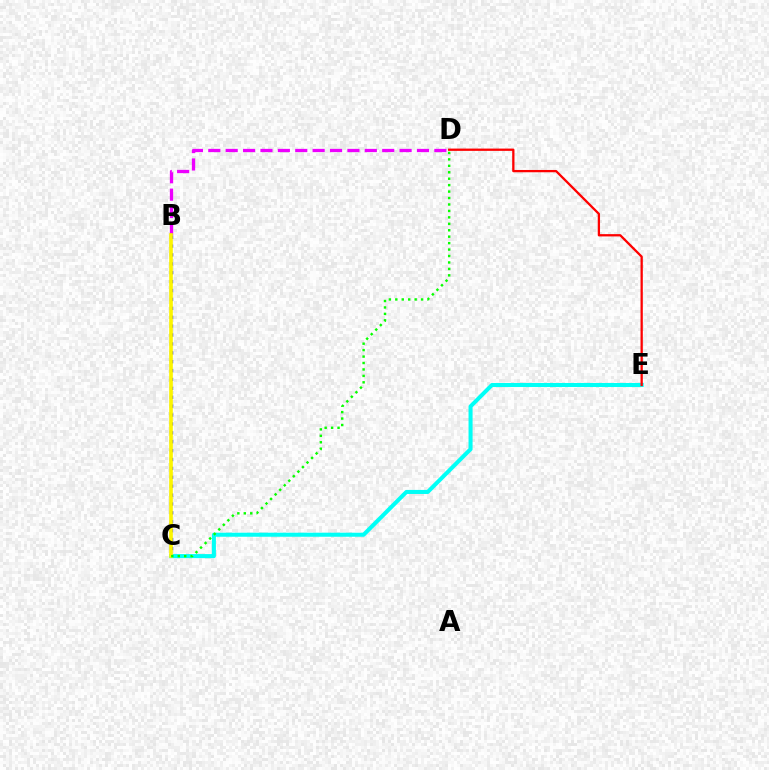{('B', 'D'): [{'color': '#ee00ff', 'line_style': 'dashed', 'thickness': 2.36}], ('B', 'C'): [{'color': '#0010ff', 'line_style': 'dotted', 'thickness': 2.42}, {'color': '#fcf500', 'line_style': 'solid', 'thickness': 2.63}], ('C', 'E'): [{'color': '#00fff6', 'line_style': 'solid', 'thickness': 2.91}], ('D', 'E'): [{'color': '#ff0000', 'line_style': 'solid', 'thickness': 1.65}], ('C', 'D'): [{'color': '#08ff00', 'line_style': 'dotted', 'thickness': 1.75}]}